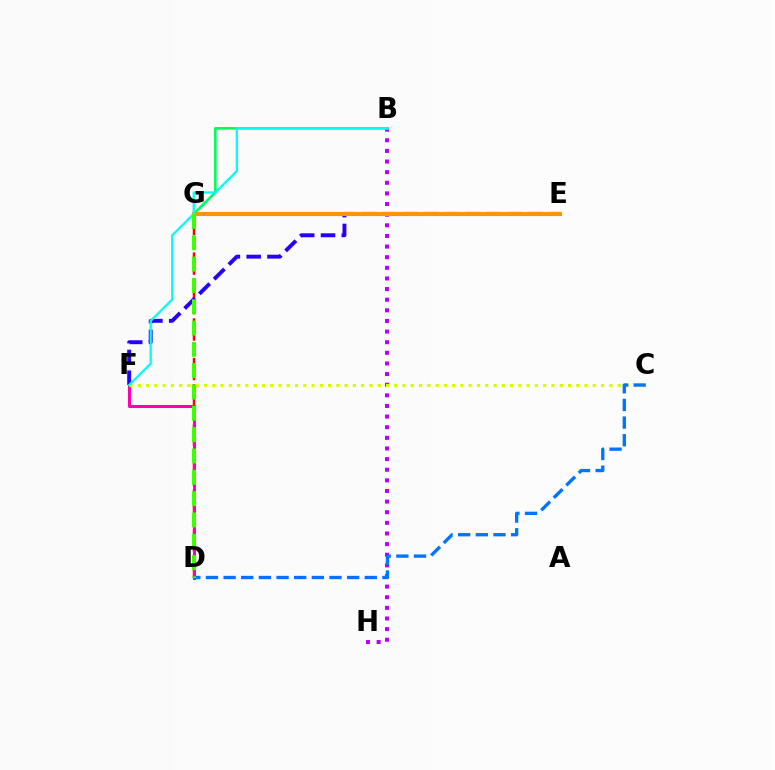{('D', 'G'): [{'color': '#ff0000', 'line_style': 'dashed', 'thickness': 1.79}, {'color': '#3dff00', 'line_style': 'dashed', 'thickness': 2.9}], ('B', 'H'): [{'color': '#b900ff', 'line_style': 'dotted', 'thickness': 2.89}], ('D', 'F'): [{'color': '#ff00ac', 'line_style': 'solid', 'thickness': 2.19}], ('B', 'G'): [{'color': '#00ff5c', 'line_style': 'solid', 'thickness': 1.89}], ('E', 'F'): [{'color': '#2500ff', 'line_style': 'dashed', 'thickness': 2.82}], ('C', 'F'): [{'color': '#d1ff00', 'line_style': 'dotted', 'thickness': 2.25}], ('E', 'G'): [{'color': '#ff9400', 'line_style': 'solid', 'thickness': 2.97}], ('C', 'D'): [{'color': '#0074ff', 'line_style': 'dashed', 'thickness': 2.4}], ('B', 'F'): [{'color': '#00fff6', 'line_style': 'solid', 'thickness': 1.64}]}